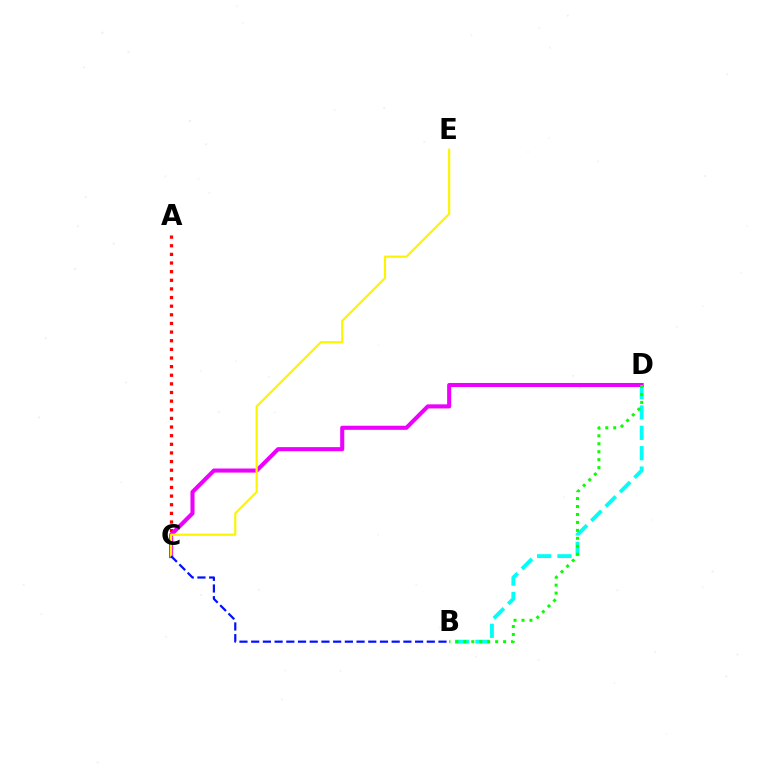{('B', 'D'): [{'color': '#00fff6', 'line_style': 'dashed', 'thickness': 2.77}, {'color': '#08ff00', 'line_style': 'dotted', 'thickness': 2.16}], ('A', 'C'): [{'color': '#ff0000', 'line_style': 'dotted', 'thickness': 2.35}], ('C', 'D'): [{'color': '#ee00ff', 'line_style': 'solid', 'thickness': 2.94}], ('C', 'E'): [{'color': '#fcf500', 'line_style': 'solid', 'thickness': 1.57}], ('B', 'C'): [{'color': '#0010ff', 'line_style': 'dashed', 'thickness': 1.59}]}